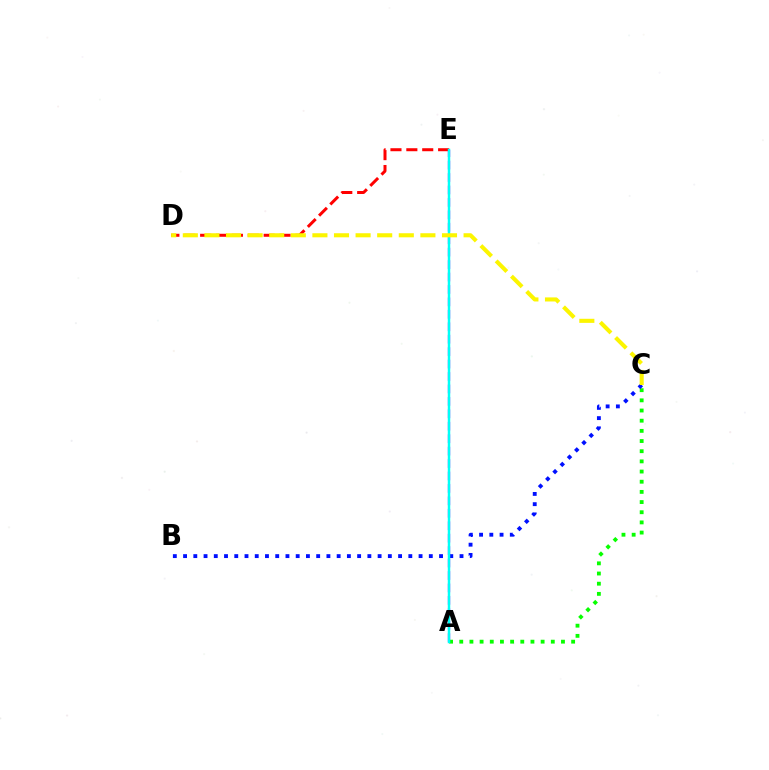{('A', 'E'): [{'color': '#ee00ff', 'line_style': 'dashed', 'thickness': 1.69}, {'color': '#00fff6', 'line_style': 'solid', 'thickness': 1.78}], ('A', 'C'): [{'color': '#08ff00', 'line_style': 'dotted', 'thickness': 2.76}], ('D', 'E'): [{'color': '#ff0000', 'line_style': 'dashed', 'thickness': 2.16}], ('B', 'C'): [{'color': '#0010ff', 'line_style': 'dotted', 'thickness': 2.78}], ('C', 'D'): [{'color': '#fcf500', 'line_style': 'dashed', 'thickness': 2.93}]}